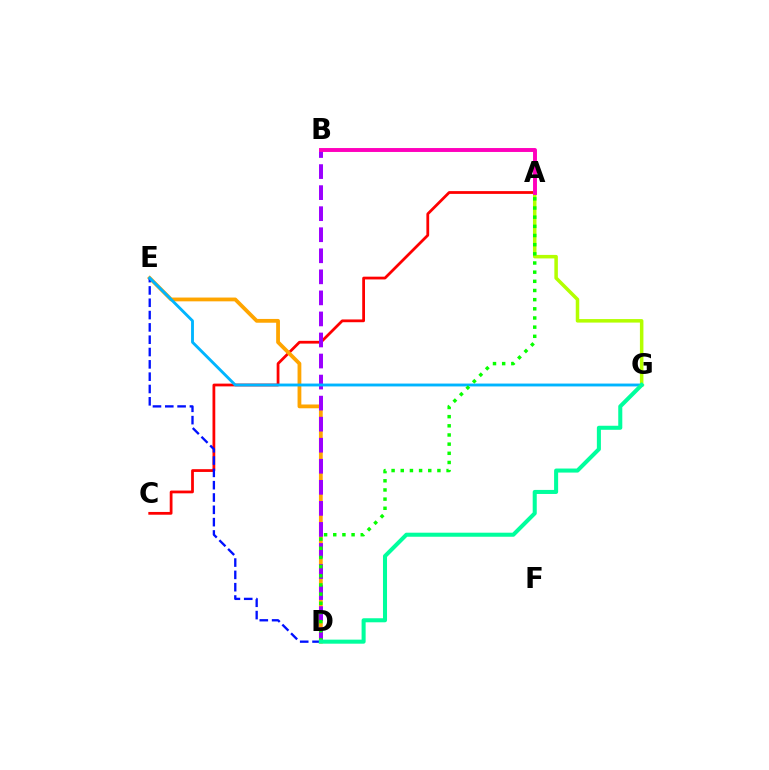{('A', 'C'): [{'color': '#ff0000', 'line_style': 'solid', 'thickness': 1.99}], ('D', 'E'): [{'color': '#ffa500', 'line_style': 'solid', 'thickness': 2.73}, {'color': '#0010ff', 'line_style': 'dashed', 'thickness': 1.67}], ('A', 'G'): [{'color': '#b3ff00', 'line_style': 'solid', 'thickness': 2.53}], ('B', 'D'): [{'color': '#9b00ff', 'line_style': 'dashed', 'thickness': 2.86}], ('E', 'G'): [{'color': '#00b5ff', 'line_style': 'solid', 'thickness': 2.07}], ('A', 'B'): [{'color': '#ff00bd', 'line_style': 'solid', 'thickness': 2.82}], ('A', 'D'): [{'color': '#08ff00', 'line_style': 'dotted', 'thickness': 2.49}], ('D', 'G'): [{'color': '#00ff9d', 'line_style': 'solid', 'thickness': 2.91}]}